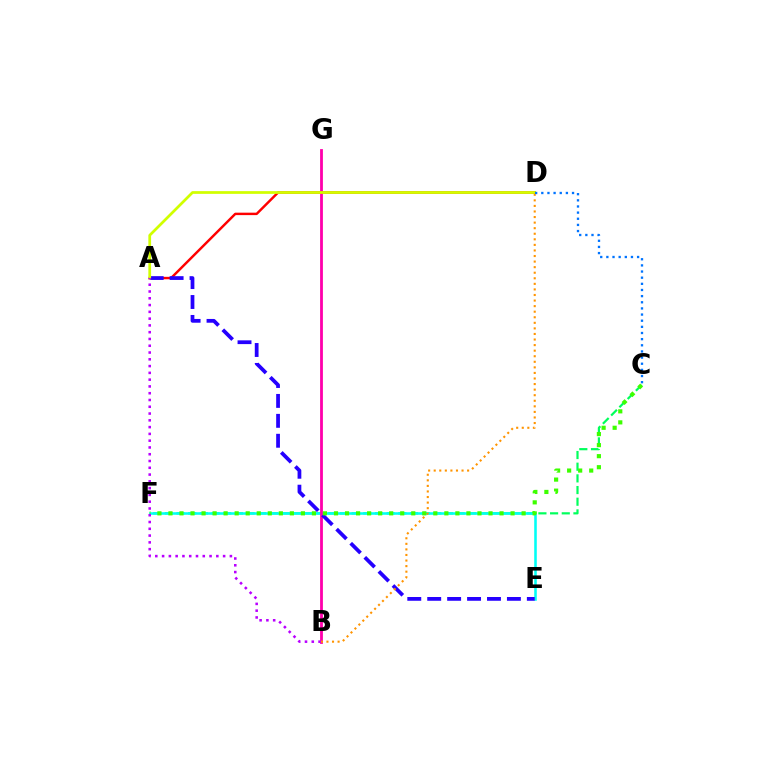{('C', 'F'): [{'color': '#00ff5c', 'line_style': 'dashed', 'thickness': 1.59}, {'color': '#3dff00', 'line_style': 'dotted', 'thickness': 3.0}], ('E', 'F'): [{'color': '#00fff6', 'line_style': 'solid', 'thickness': 1.85}], ('B', 'G'): [{'color': '#ff00ac', 'line_style': 'solid', 'thickness': 2.02}], ('A', 'D'): [{'color': '#ff0000', 'line_style': 'solid', 'thickness': 1.76}, {'color': '#d1ff00', 'line_style': 'solid', 'thickness': 1.97}], ('A', 'E'): [{'color': '#2500ff', 'line_style': 'dashed', 'thickness': 2.71}], ('B', 'D'): [{'color': '#ff9400', 'line_style': 'dotted', 'thickness': 1.51}], ('C', 'D'): [{'color': '#0074ff', 'line_style': 'dotted', 'thickness': 1.67}], ('A', 'B'): [{'color': '#b900ff', 'line_style': 'dotted', 'thickness': 1.84}]}